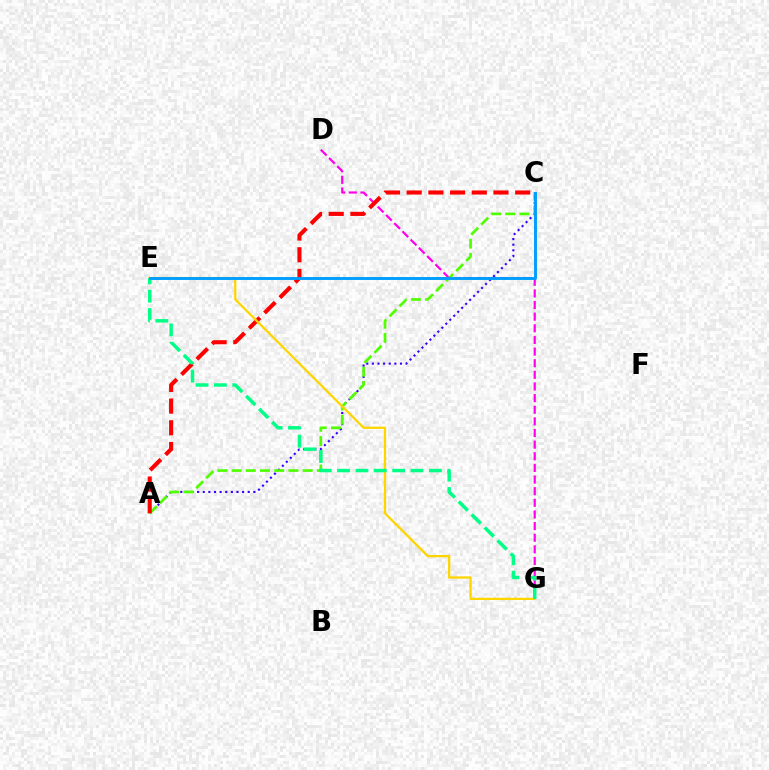{('D', 'G'): [{'color': '#ff00ed', 'line_style': 'dashed', 'thickness': 1.58}], ('A', 'C'): [{'color': '#3700ff', 'line_style': 'dotted', 'thickness': 1.53}, {'color': '#4fff00', 'line_style': 'dashed', 'thickness': 1.93}, {'color': '#ff0000', 'line_style': 'dashed', 'thickness': 2.95}], ('E', 'G'): [{'color': '#ffd500', 'line_style': 'solid', 'thickness': 1.64}, {'color': '#00ff86', 'line_style': 'dashed', 'thickness': 2.5}], ('C', 'E'): [{'color': '#009eff', 'line_style': 'solid', 'thickness': 2.11}]}